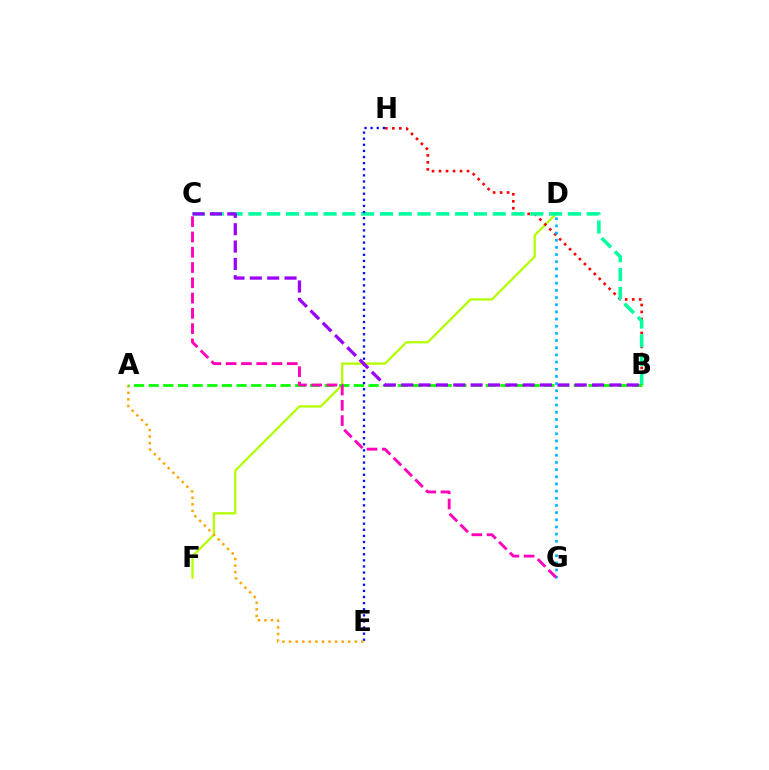{('D', 'F'): [{'color': '#b3ff00', 'line_style': 'solid', 'thickness': 1.65}], ('B', 'H'): [{'color': '#ff0000', 'line_style': 'dotted', 'thickness': 1.9}], ('B', 'C'): [{'color': '#00ff9d', 'line_style': 'dashed', 'thickness': 2.55}, {'color': '#9b00ff', 'line_style': 'dashed', 'thickness': 2.36}], ('E', 'H'): [{'color': '#0010ff', 'line_style': 'dotted', 'thickness': 1.66}], ('A', 'E'): [{'color': '#ffa500', 'line_style': 'dotted', 'thickness': 1.79}], ('A', 'B'): [{'color': '#08ff00', 'line_style': 'dashed', 'thickness': 1.99}], ('D', 'G'): [{'color': '#00b5ff', 'line_style': 'dotted', 'thickness': 1.95}], ('C', 'G'): [{'color': '#ff00bd', 'line_style': 'dashed', 'thickness': 2.08}]}